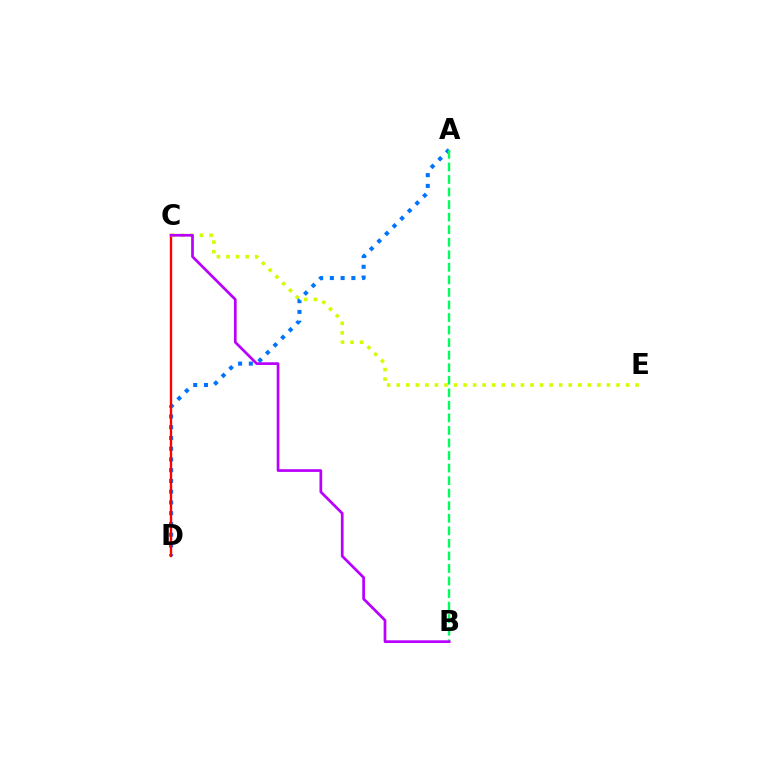{('A', 'D'): [{'color': '#0074ff', 'line_style': 'dotted', 'thickness': 2.92}], ('A', 'B'): [{'color': '#00ff5c', 'line_style': 'dashed', 'thickness': 1.7}], ('C', 'D'): [{'color': '#ff0000', 'line_style': 'solid', 'thickness': 1.69}], ('C', 'E'): [{'color': '#d1ff00', 'line_style': 'dotted', 'thickness': 2.6}], ('B', 'C'): [{'color': '#b900ff', 'line_style': 'solid', 'thickness': 1.95}]}